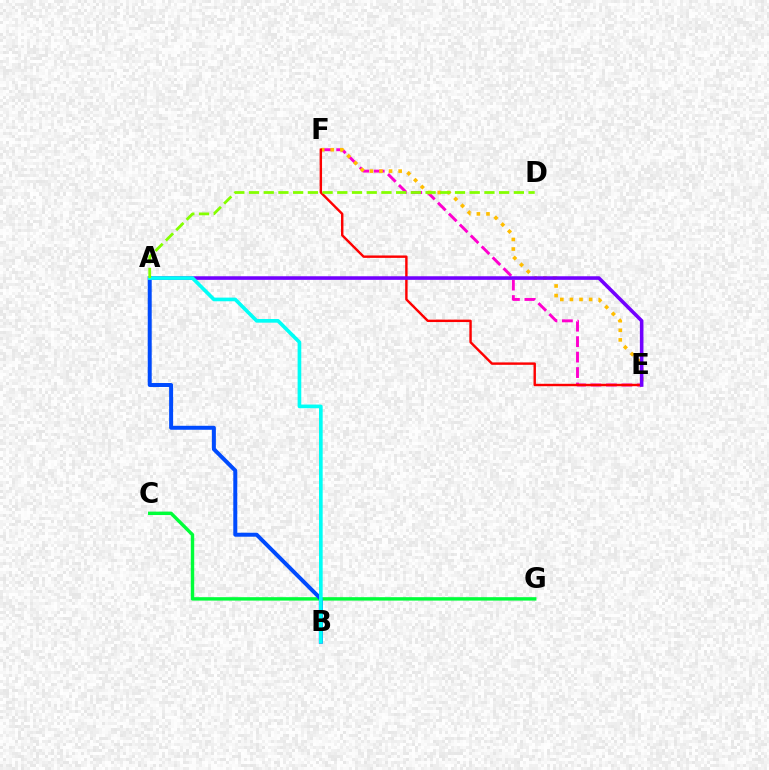{('C', 'G'): [{'color': '#00ff39', 'line_style': 'solid', 'thickness': 2.46}], ('E', 'F'): [{'color': '#ff00cf', 'line_style': 'dashed', 'thickness': 2.1}, {'color': '#ffbd00', 'line_style': 'dotted', 'thickness': 2.61}, {'color': '#ff0000', 'line_style': 'solid', 'thickness': 1.74}], ('A', 'E'): [{'color': '#7200ff', 'line_style': 'solid', 'thickness': 2.58}], ('A', 'B'): [{'color': '#004bff', 'line_style': 'solid', 'thickness': 2.86}, {'color': '#00fff6', 'line_style': 'solid', 'thickness': 2.64}], ('A', 'D'): [{'color': '#84ff00', 'line_style': 'dashed', 'thickness': 2.0}]}